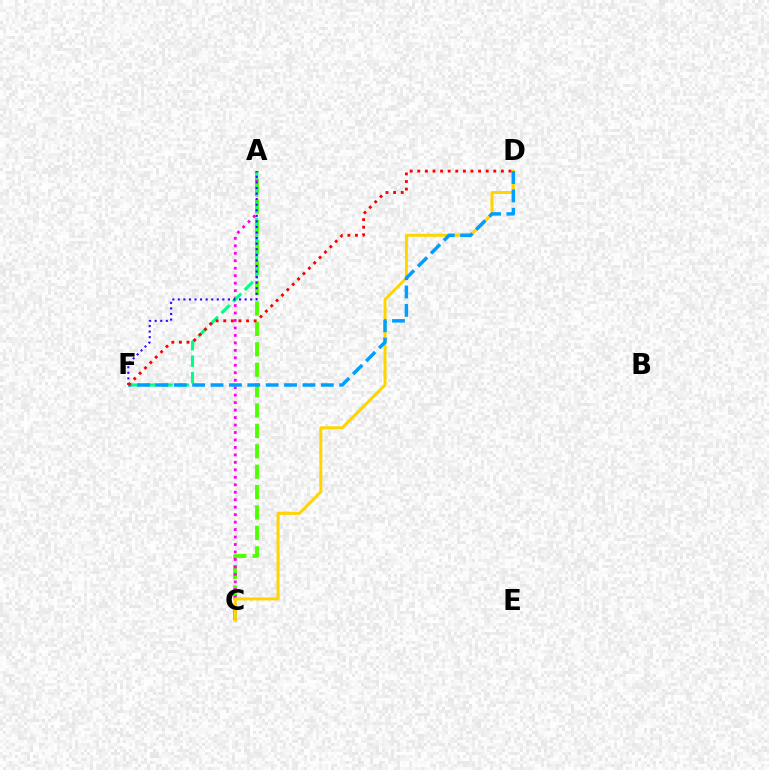{('A', 'C'): [{'color': '#4fff00', 'line_style': 'dashed', 'thickness': 2.77}, {'color': '#ff00ed', 'line_style': 'dotted', 'thickness': 2.03}], ('A', 'F'): [{'color': '#00ff86', 'line_style': 'dashed', 'thickness': 2.23}, {'color': '#3700ff', 'line_style': 'dotted', 'thickness': 1.51}], ('C', 'D'): [{'color': '#ffd500', 'line_style': 'solid', 'thickness': 2.15}], ('D', 'F'): [{'color': '#009eff', 'line_style': 'dashed', 'thickness': 2.5}, {'color': '#ff0000', 'line_style': 'dotted', 'thickness': 2.06}]}